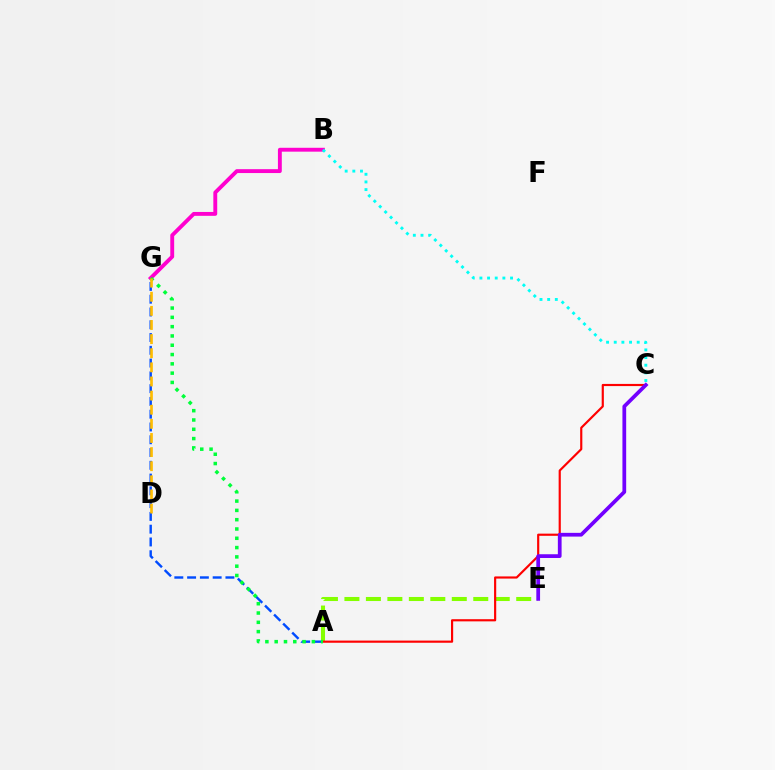{('A', 'G'): [{'color': '#004bff', 'line_style': 'dashed', 'thickness': 1.74}, {'color': '#00ff39', 'line_style': 'dotted', 'thickness': 2.53}], ('A', 'E'): [{'color': '#84ff00', 'line_style': 'dashed', 'thickness': 2.92}], ('A', 'C'): [{'color': '#ff0000', 'line_style': 'solid', 'thickness': 1.56}], ('C', 'E'): [{'color': '#7200ff', 'line_style': 'solid', 'thickness': 2.69}], ('B', 'G'): [{'color': '#ff00cf', 'line_style': 'solid', 'thickness': 2.79}], ('D', 'G'): [{'color': '#ffbd00', 'line_style': 'dashed', 'thickness': 1.92}], ('B', 'C'): [{'color': '#00fff6', 'line_style': 'dotted', 'thickness': 2.08}]}